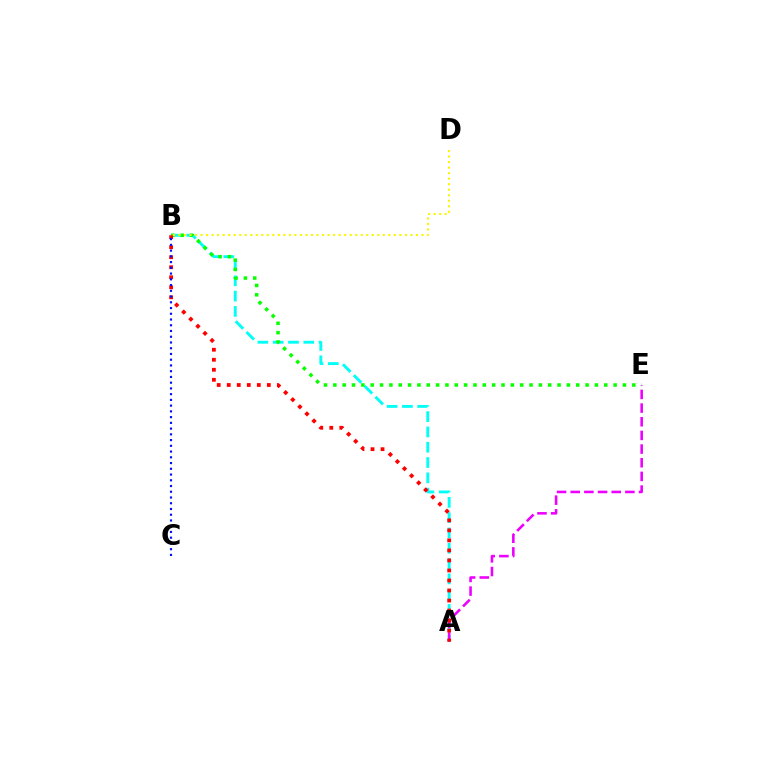{('A', 'B'): [{'color': '#00fff6', 'line_style': 'dashed', 'thickness': 2.08}, {'color': '#ff0000', 'line_style': 'dotted', 'thickness': 2.72}], ('B', 'E'): [{'color': '#08ff00', 'line_style': 'dotted', 'thickness': 2.54}], ('A', 'E'): [{'color': '#ee00ff', 'line_style': 'dashed', 'thickness': 1.86}], ('B', 'D'): [{'color': '#fcf500', 'line_style': 'dotted', 'thickness': 1.5}], ('B', 'C'): [{'color': '#0010ff', 'line_style': 'dotted', 'thickness': 1.56}]}